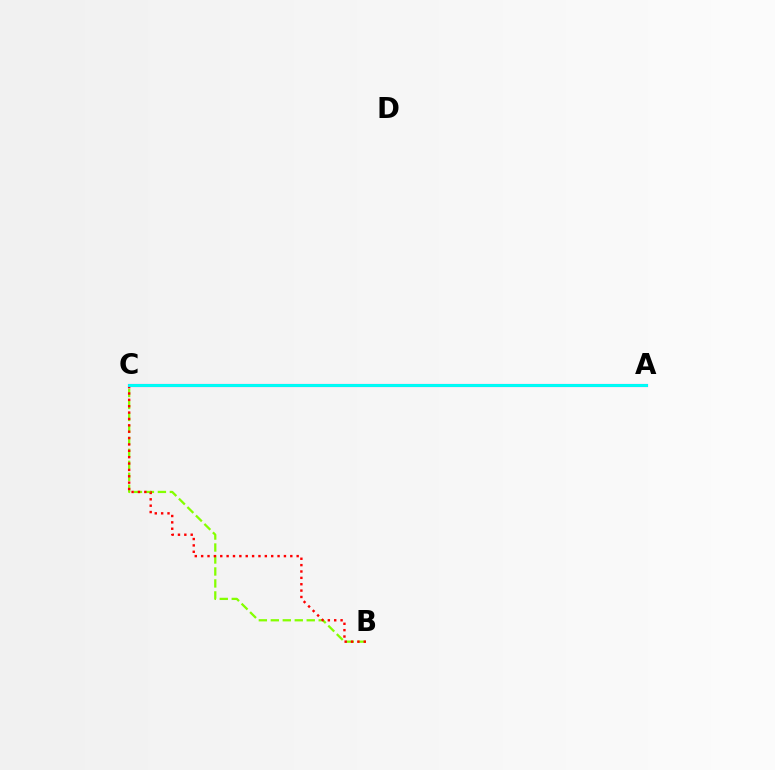{('B', 'C'): [{'color': '#84ff00', 'line_style': 'dashed', 'thickness': 1.63}, {'color': '#ff0000', 'line_style': 'dotted', 'thickness': 1.73}], ('A', 'C'): [{'color': '#7200ff', 'line_style': 'solid', 'thickness': 2.23}, {'color': '#00fff6', 'line_style': 'solid', 'thickness': 2.13}]}